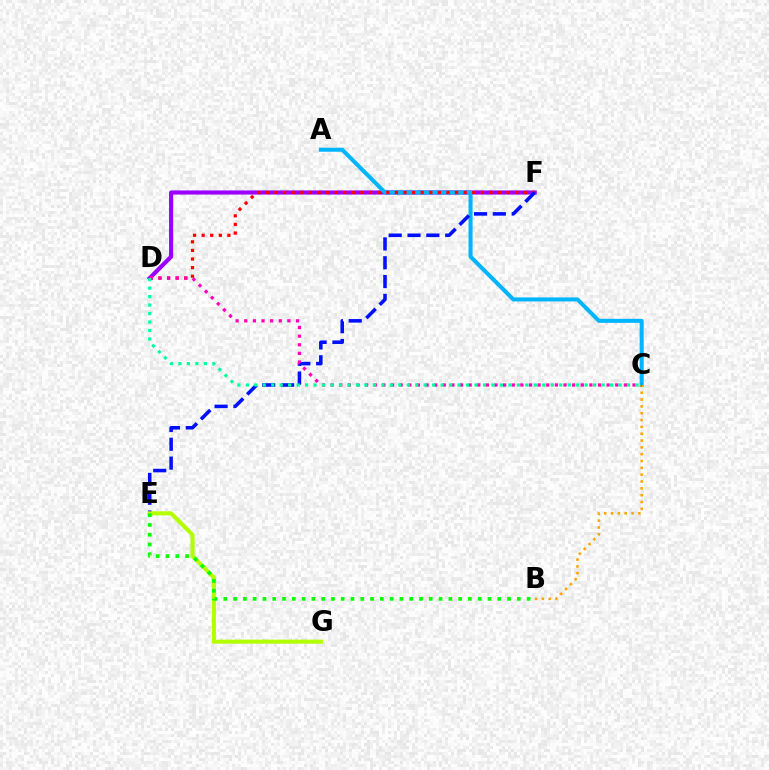{('D', 'F'): [{'color': '#9b00ff', 'line_style': 'solid', 'thickness': 2.97}, {'color': '#ff0000', 'line_style': 'dotted', 'thickness': 2.34}], ('A', 'C'): [{'color': '#00b5ff', 'line_style': 'solid', 'thickness': 2.9}], ('B', 'C'): [{'color': '#ffa500', 'line_style': 'dotted', 'thickness': 1.85}], ('E', 'F'): [{'color': '#0010ff', 'line_style': 'dashed', 'thickness': 2.56}], ('E', 'G'): [{'color': '#b3ff00', 'line_style': 'solid', 'thickness': 2.92}], ('C', 'D'): [{'color': '#ff00bd', 'line_style': 'dotted', 'thickness': 2.34}, {'color': '#00ff9d', 'line_style': 'dotted', 'thickness': 2.3}], ('B', 'E'): [{'color': '#08ff00', 'line_style': 'dotted', 'thickness': 2.66}]}